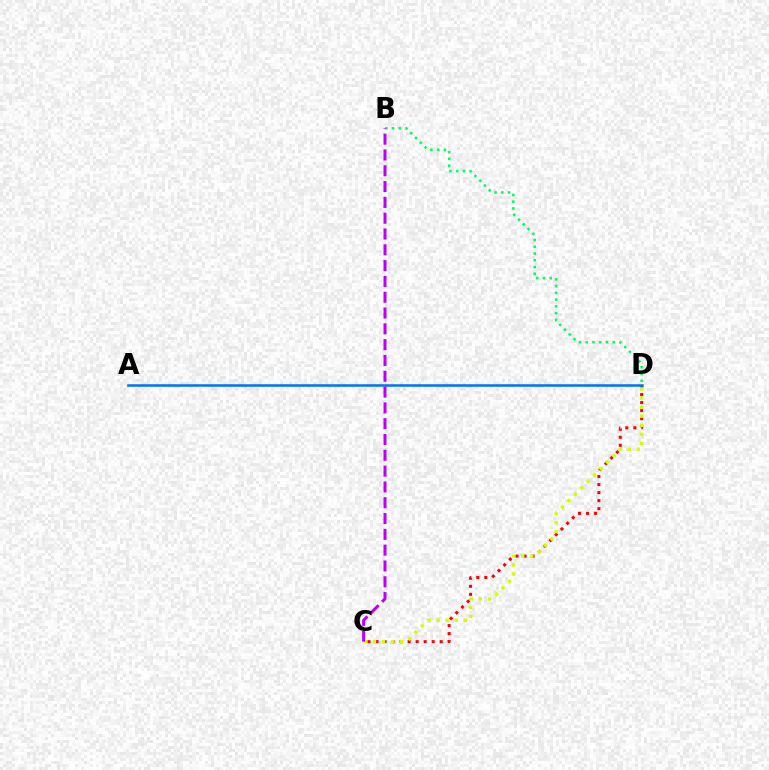{('C', 'D'): [{'color': '#ff0000', 'line_style': 'dotted', 'thickness': 2.18}, {'color': '#d1ff00', 'line_style': 'dotted', 'thickness': 2.47}], ('B', 'D'): [{'color': '#00ff5c', 'line_style': 'dotted', 'thickness': 1.83}], ('A', 'D'): [{'color': '#0074ff', 'line_style': 'solid', 'thickness': 1.84}], ('B', 'C'): [{'color': '#b900ff', 'line_style': 'dashed', 'thickness': 2.15}]}